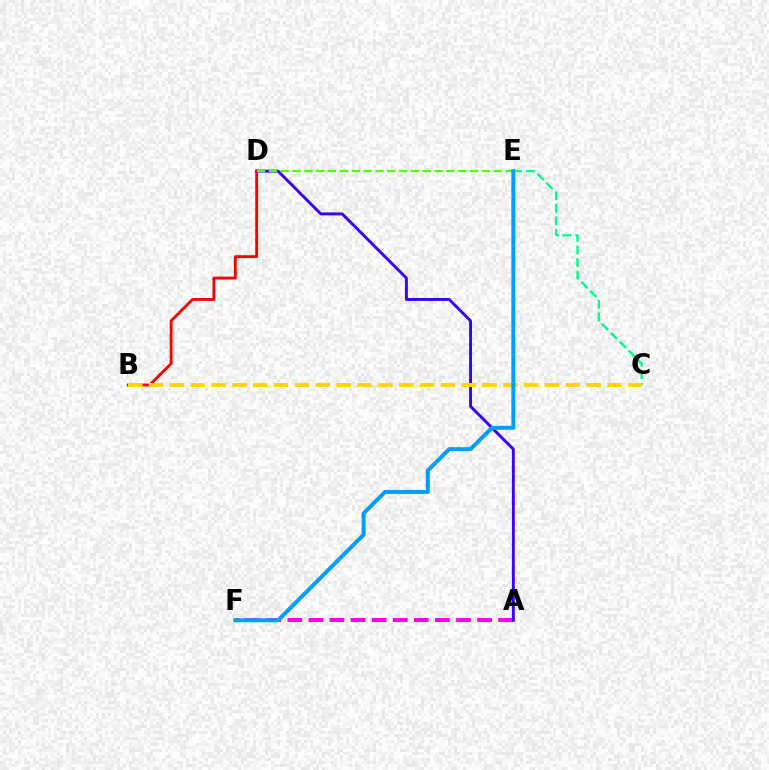{('A', 'F'): [{'color': '#ff00ed', 'line_style': 'dashed', 'thickness': 2.86}], ('A', 'D'): [{'color': '#3700ff', 'line_style': 'solid', 'thickness': 2.09}], ('B', 'D'): [{'color': '#ff0000', 'line_style': 'solid', 'thickness': 2.06}], ('C', 'E'): [{'color': '#00ff86', 'line_style': 'dashed', 'thickness': 1.71}], ('D', 'E'): [{'color': '#4fff00', 'line_style': 'dashed', 'thickness': 1.61}], ('B', 'C'): [{'color': '#ffd500', 'line_style': 'dashed', 'thickness': 2.83}], ('E', 'F'): [{'color': '#009eff', 'line_style': 'solid', 'thickness': 2.85}]}